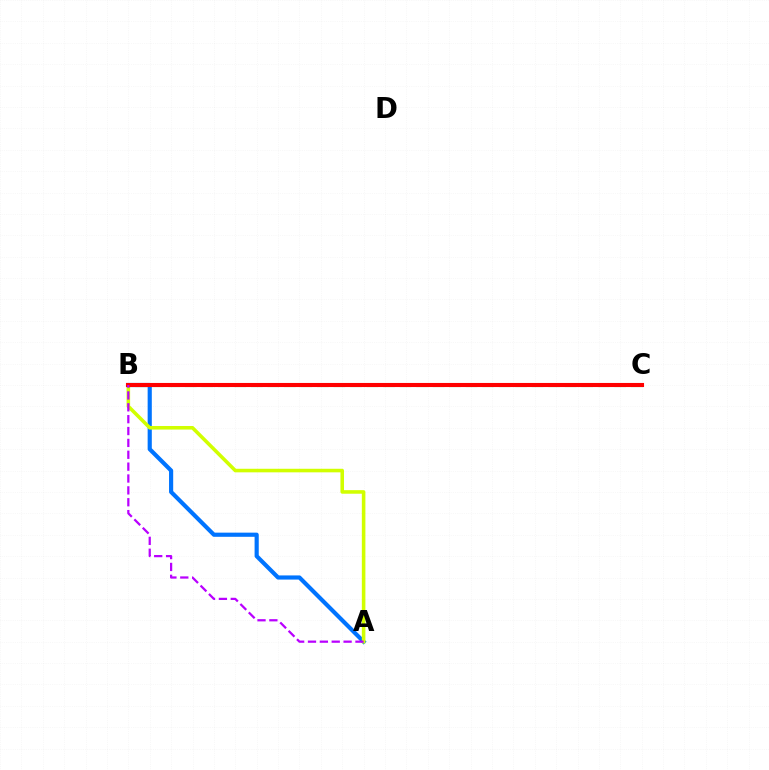{('A', 'B'): [{'color': '#0074ff', 'line_style': 'solid', 'thickness': 2.99}, {'color': '#d1ff00', 'line_style': 'solid', 'thickness': 2.57}, {'color': '#b900ff', 'line_style': 'dashed', 'thickness': 1.61}], ('B', 'C'): [{'color': '#00ff5c', 'line_style': 'dashed', 'thickness': 2.24}, {'color': '#ff0000', 'line_style': 'solid', 'thickness': 2.95}]}